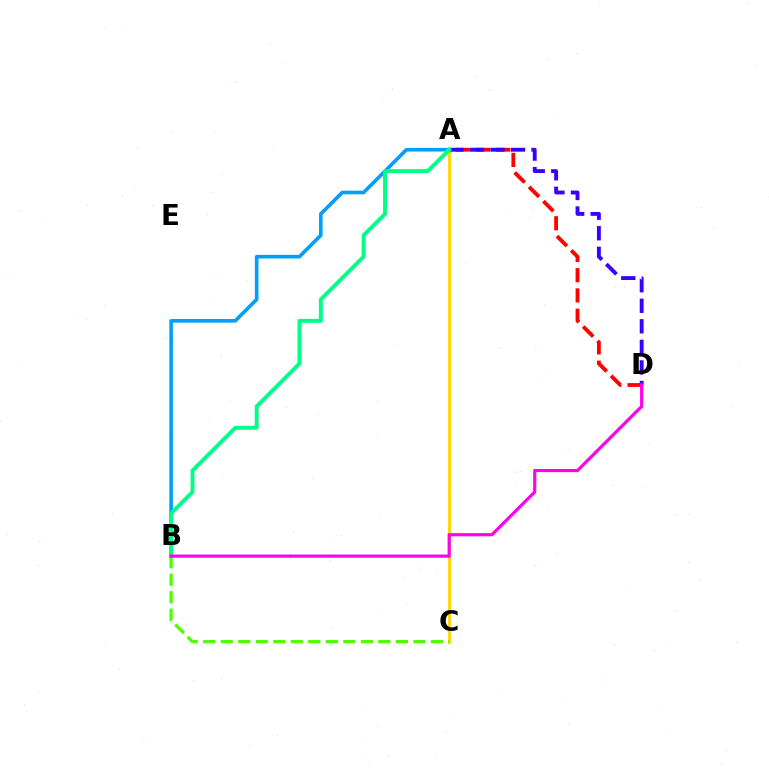{('A', 'C'): [{'color': '#ffd500', 'line_style': 'solid', 'thickness': 2.08}], ('A', 'D'): [{'color': '#ff0000', 'line_style': 'dashed', 'thickness': 2.75}, {'color': '#3700ff', 'line_style': 'dashed', 'thickness': 2.79}], ('A', 'B'): [{'color': '#009eff', 'line_style': 'solid', 'thickness': 2.61}, {'color': '#00ff86', 'line_style': 'solid', 'thickness': 2.84}], ('B', 'C'): [{'color': '#4fff00', 'line_style': 'dashed', 'thickness': 2.38}], ('B', 'D'): [{'color': '#ff00ed', 'line_style': 'solid', 'thickness': 2.29}]}